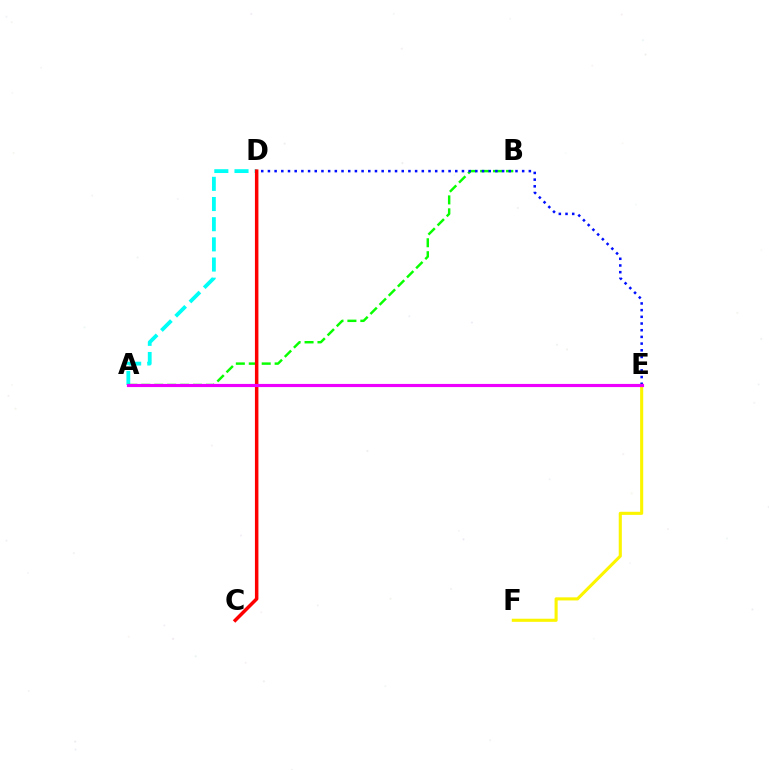{('A', 'D'): [{'color': '#00fff6', 'line_style': 'dashed', 'thickness': 2.74}], ('E', 'F'): [{'color': '#fcf500', 'line_style': 'solid', 'thickness': 2.24}], ('A', 'B'): [{'color': '#08ff00', 'line_style': 'dashed', 'thickness': 1.76}], ('D', 'E'): [{'color': '#0010ff', 'line_style': 'dotted', 'thickness': 1.82}], ('C', 'D'): [{'color': '#ff0000', 'line_style': 'solid', 'thickness': 2.51}], ('A', 'E'): [{'color': '#ee00ff', 'line_style': 'solid', 'thickness': 2.26}]}